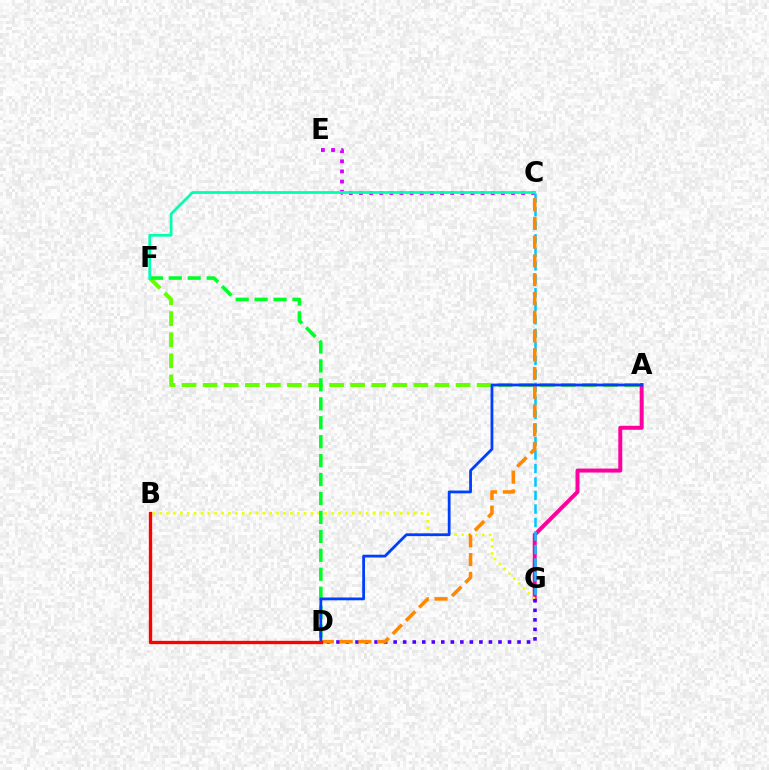{('A', 'G'): [{'color': '#ff00a0', 'line_style': 'solid', 'thickness': 2.86}], ('A', 'F'): [{'color': '#66ff00', 'line_style': 'dashed', 'thickness': 2.86}], ('B', 'G'): [{'color': '#eeff00', 'line_style': 'dotted', 'thickness': 1.87}], ('C', 'E'): [{'color': '#d600ff', 'line_style': 'dotted', 'thickness': 2.75}], ('C', 'G'): [{'color': '#00c7ff', 'line_style': 'dashed', 'thickness': 1.84}], ('D', 'F'): [{'color': '#00ff27', 'line_style': 'dashed', 'thickness': 2.57}], ('C', 'F'): [{'color': '#00ffaf', 'line_style': 'solid', 'thickness': 1.99}], ('D', 'G'): [{'color': '#4f00ff', 'line_style': 'dotted', 'thickness': 2.59}], ('C', 'D'): [{'color': '#ff8800', 'line_style': 'dashed', 'thickness': 2.55}], ('A', 'D'): [{'color': '#003fff', 'line_style': 'solid', 'thickness': 2.01}], ('B', 'D'): [{'color': '#ff0000', 'line_style': 'solid', 'thickness': 2.38}]}